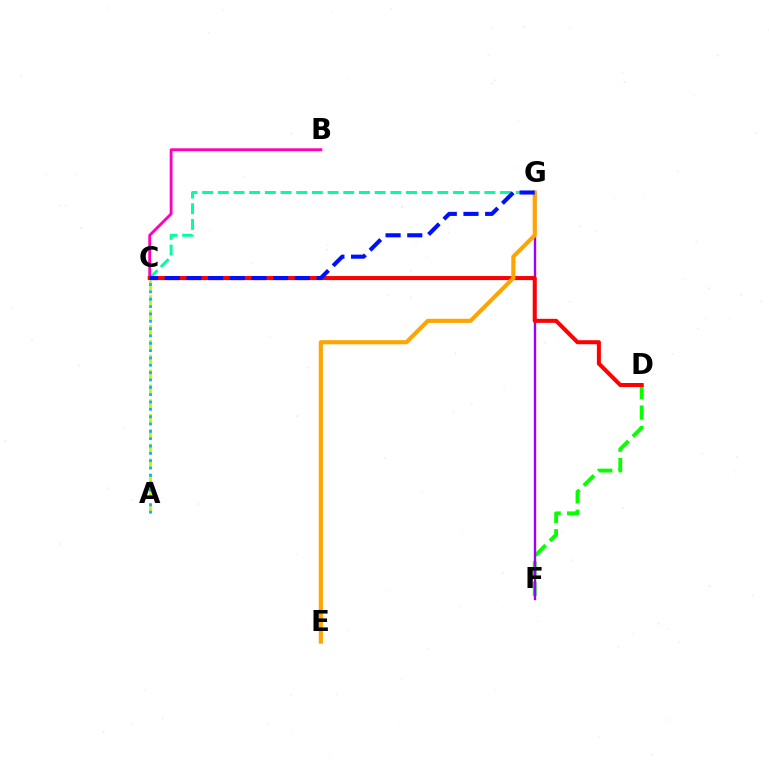{('C', 'G'): [{'color': '#00ff9d', 'line_style': 'dashed', 'thickness': 2.13}, {'color': '#0010ff', 'line_style': 'dashed', 'thickness': 2.95}], ('D', 'F'): [{'color': '#08ff00', 'line_style': 'dashed', 'thickness': 2.78}], ('B', 'C'): [{'color': '#ff00bd', 'line_style': 'solid', 'thickness': 2.06}], ('A', 'C'): [{'color': '#b3ff00', 'line_style': 'dashed', 'thickness': 2.02}, {'color': '#00b5ff', 'line_style': 'dotted', 'thickness': 1.99}], ('F', 'G'): [{'color': '#9b00ff', 'line_style': 'solid', 'thickness': 1.72}], ('C', 'D'): [{'color': '#ff0000', 'line_style': 'solid', 'thickness': 2.9}], ('E', 'G'): [{'color': '#ffa500', 'line_style': 'solid', 'thickness': 2.97}]}